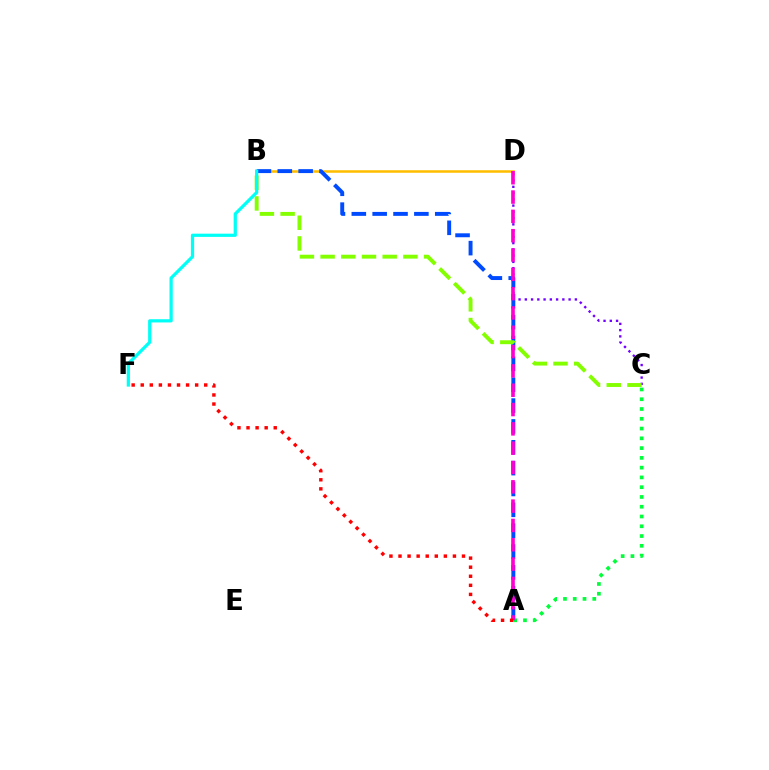{('C', 'D'): [{'color': '#7200ff', 'line_style': 'dotted', 'thickness': 1.7}], ('B', 'D'): [{'color': '#ffbd00', 'line_style': 'solid', 'thickness': 1.83}], ('A', 'C'): [{'color': '#00ff39', 'line_style': 'dotted', 'thickness': 2.65}], ('A', 'B'): [{'color': '#004bff', 'line_style': 'dashed', 'thickness': 2.83}], ('B', 'C'): [{'color': '#84ff00', 'line_style': 'dashed', 'thickness': 2.81}], ('A', 'D'): [{'color': '#ff00cf', 'line_style': 'dashed', 'thickness': 2.62}], ('B', 'F'): [{'color': '#00fff6', 'line_style': 'solid', 'thickness': 2.32}], ('A', 'F'): [{'color': '#ff0000', 'line_style': 'dotted', 'thickness': 2.46}]}